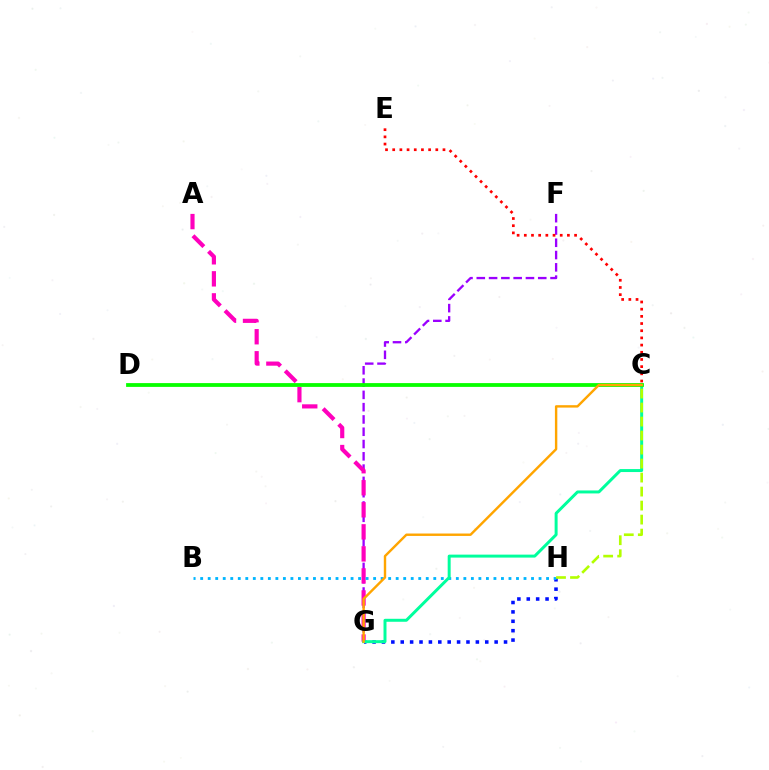{('G', 'H'): [{'color': '#0010ff', 'line_style': 'dotted', 'thickness': 2.55}], ('F', 'G'): [{'color': '#9b00ff', 'line_style': 'dashed', 'thickness': 1.67}], ('A', 'G'): [{'color': '#ff00bd', 'line_style': 'dashed', 'thickness': 2.99}], ('C', 'E'): [{'color': '#ff0000', 'line_style': 'dotted', 'thickness': 1.95}], ('B', 'H'): [{'color': '#00b5ff', 'line_style': 'dotted', 'thickness': 2.04}], ('C', 'G'): [{'color': '#00ff9d', 'line_style': 'solid', 'thickness': 2.14}, {'color': '#ffa500', 'line_style': 'solid', 'thickness': 1.74}], ('C', 'D'): [{'color': '#08ff00', 'line_style': 'solid', 'thickness': 2.73}], ('C', 'H'): [{'color': '#b3ff00', 'line_style': 'dashed', 'thickness': 1.9}]}